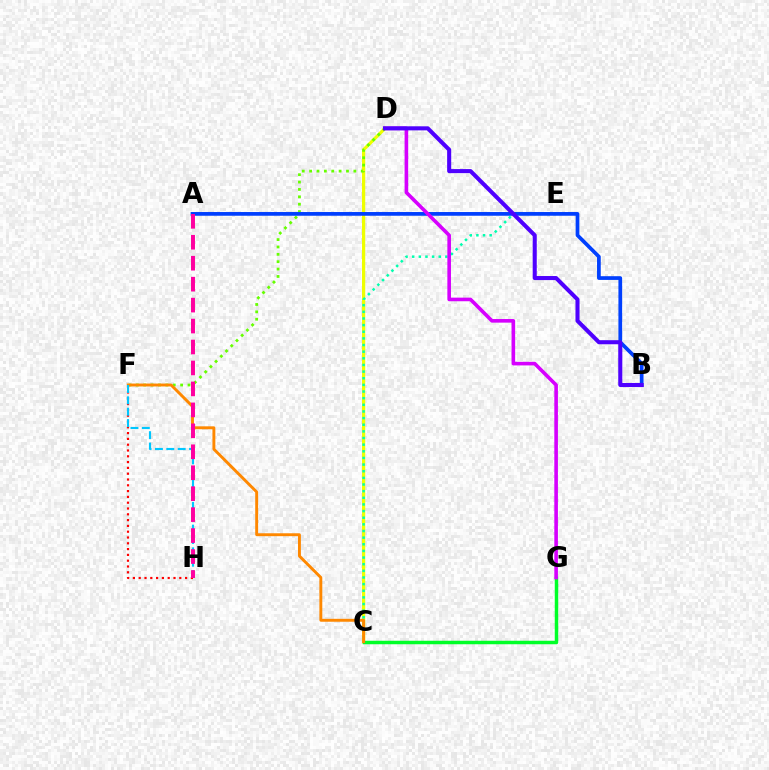{('C', 'D'): [{'color': '#eeff00', 'line_style': 'solid', 'thickness': 2.31}], ('D', 'F'): [{'color': '#66ff00', 'line_style': 'dotted', 'thickness': 2.0}], ('C', 'G'): [{'color': '#00ff27', 'line_style': 'solid', 'thickness': 2.51}], ('F', 'H'): [{'color': '#ff0000', 'line_style': 'dotted', 'thickness': 1.58}, {'color': '#00c7ff', 'line_style': 'dashed', 'thickness': 1.54}], ('C', 'E'): [{'color': '#00ffaf', 'line_style': 'dotted', 'thickness': 1.8}], ('A', 'B'): [{'color': '#003fff', 'line_style': 'solid', 'thickness': 2.68}], ('D', 'G'): [{'color': '#d600ff', 'line_style': 'solid', 'thickness': 2.6}], ('C', 'F'): [{'color': '#ff8800', 'line_style': 'solid', 'thickness': 2.1}], ('B', 'D'): [{'color': '#4f00ff', 'line_style': 'solid', 'thickness': 2.93}], ('A', 'H'): [{'color': '#ff00a0', 'line_style': 'dashed', 'thickness': 2.85}]}